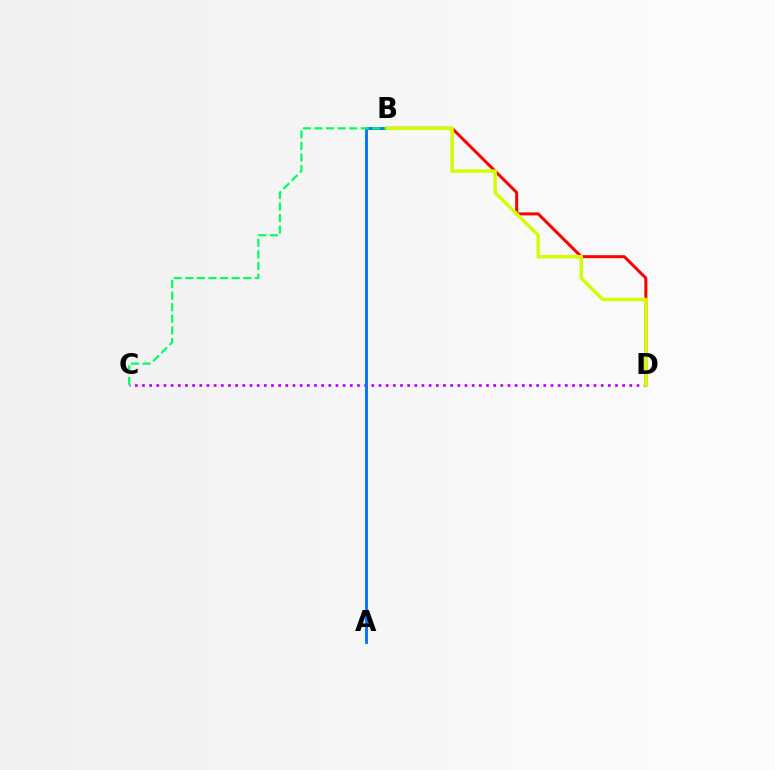{('B', 'D'): [{'color': '#ff0000', 'line_style': 'solid', 'thickness': 2.16}, {'color': '#d1ff00', 'line_style': 'solid', 'thickness': 2.5}], ('C', 'D'): [{'color': '#b900ff', 'line_style': 'dotted', 'thickness': 1.95}], ('A', 'B'): [{'color': '#0074ff', 'line_style': 'solid', 'thickness': 2.07}], ('B', 'C'): [{'color': '#00ff5c', 'line_style': 'dashed', 'thickness': 1.57}]}